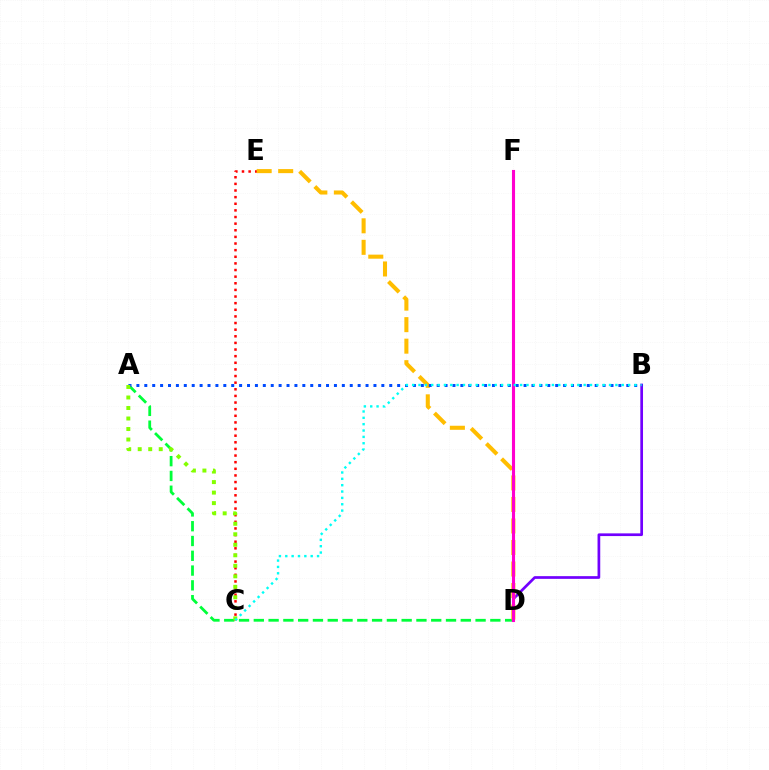{('A', 'D'): [{'color': '#00ff39', 'line_style': 'dashed', 'thickness': 2.01}], ('C', 'E'): [{'color': '#ff0000', 'line_style': 'dotted', 'thickness': 1.8}], ('B', 'D'): [{'color': '#7200ff', 'line_style': 'solid', 'thickness': 1.95}], ('D', 'E'): [{'color': '#ffbd00', 'line_style': 'dashed', 'thickness': 2.92}], ('A', 'B'): [{'color': '#004bff', 'line_style': 'dotted', 'thickness': 2.15}], ('D', 'F'): [{'color': '#ff00cf', 'line_style': 'solid', 'thickness': 2.24}], ('A', 'C'): [{'color': '#84ff00', 'line_style': 'dotted', 'thickness': 2.86}], ('B', 'C'): [{'color': '#00fff6', 'line_style': 'dotted', 'thickness': 1.73}]}